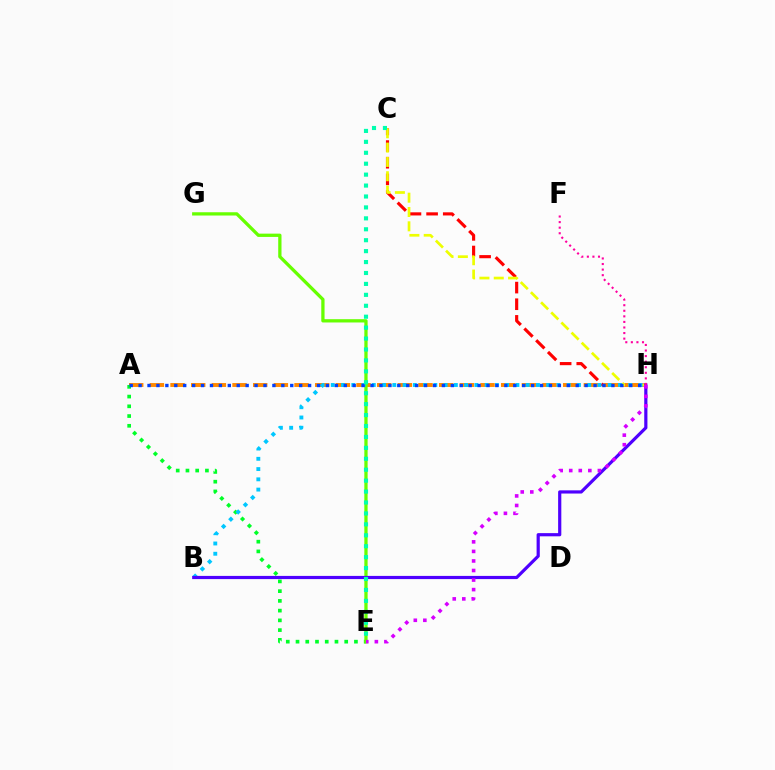{('C', 'H'): [{'color': '#ff0000', 'line_style': 'dashed', 'thickness': 2.26}, {'color': '#eeff00', 'line_style': 'dashed', 'thickness': 1.95}], ('A', 'H'): [{'color': '#ff8800', 'line_style': 'dashed', 'thickness': 2.81}, {'color': '#003fff', 'line_style': 'dotted', 'thickness': 2.42}], ('A', 'E'): [{'color': '#00ff27', 'line_style': 'dotted', 'thickness': 2.65}], ('E', 'G'): [{'color': '#66ff00', 'line_style': 'solid', 'thickness': 2.36}], ('B', 'H'): [{'color': '#00c7ff', 'line_style': 'dotted', 'thickness': 2.79}, {'color': '#4f00ff', 'line_style': 'solid', 'thickness': 2.3}], ('C', 'E'): [{'color': '#00ffaf', 'line_style': 'dotted', 'thickness': 2.97}], ('E', 'H'): [{'color': '#d600ff', 'line_style': 'dotted', 'thickness': 2.6}], ('F', 'H'): [{'color': '#ff00a0', 'line_style': 'dotted', 'thickness': 1.51}]}